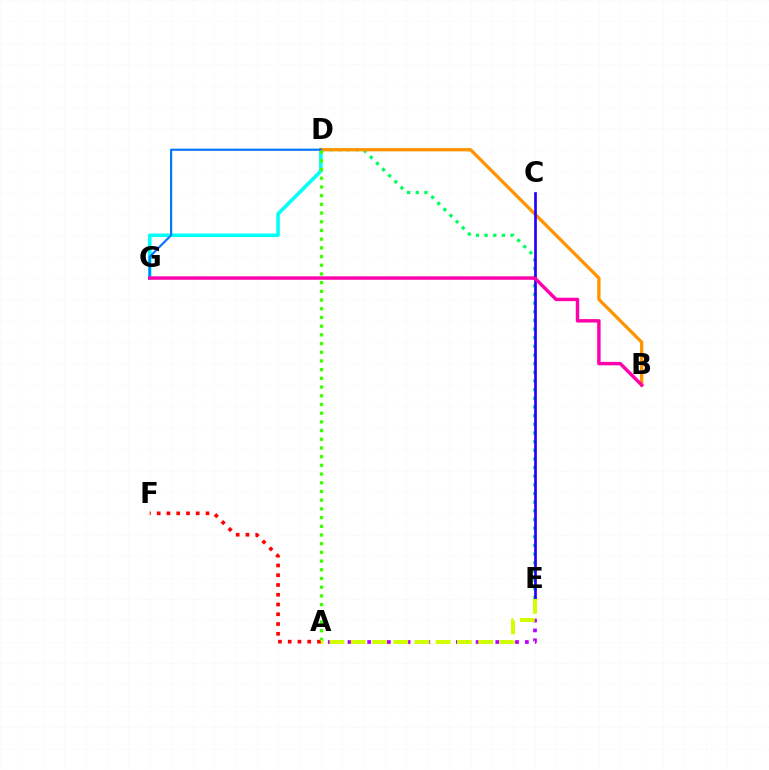{('D', 'G'): [{'color': '#00fff6', 'line_style': 'solid', 'thickness': 2.57}, {'color': '#0074ff', 'line_style': 'solid', 'thickness': 1.54}], ('A', 'F'): [{'color': '#ff0000', 'line_style': 'dotted', 'thickness': 2.65}], ('D', 'E'): [{'color': '#00ff5c', 'line_style': 'dotted', 'thickness': 2.35}], ('A', 'E'): [{'color': '#b900ff', 'line_style': 'dotted', 'thickness': 2.68}, {'color': '#d1ff00', 'line_style': 'dashed', 'thickness': 2.88}], ('B', 'D'): [{'color': '#ff9400', 'line_style': 'solid', 'thickness': 2.38}], ('C', 'E'): [{'color': '#2500ff', 'line_style': 'solid', 'thickness': 1.94}], ('A', 'D'): [{'color': '#3dff00', 'line_style': 'dotted', 'thickness': 2.36}], ('B', 'G'): [{'color': '#ff00ac', 'line_style': 'solid', 'thickness': 2.48}]}